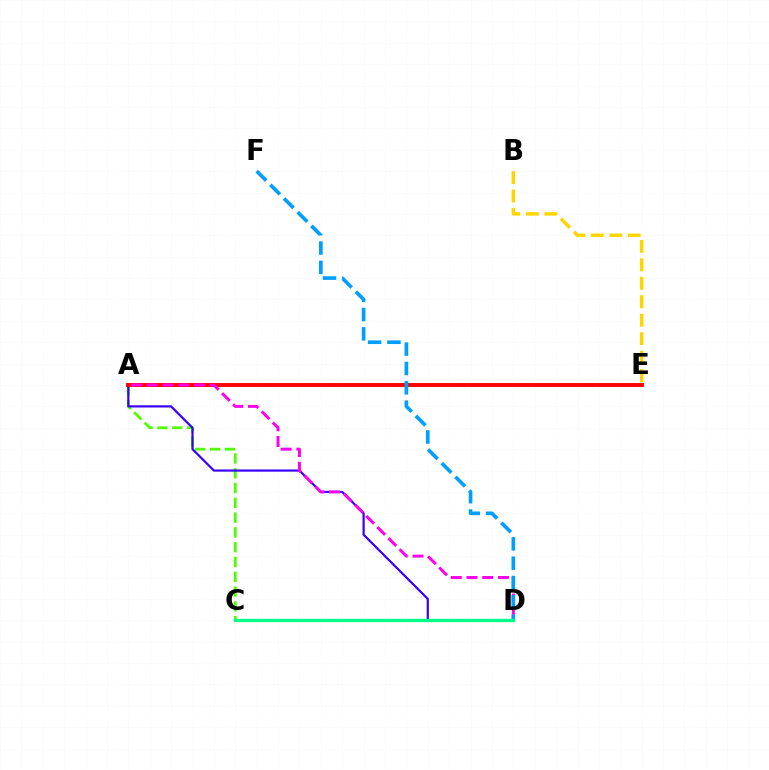{('A', 'C'): [{'color': '#4fff00', 'line_style': 'dashed', 'thickness': 2.01}], ('A', 'D'): [{'color': '#3700ff', 'line_style': 'solid', 'thickness': 1.58}, {'color': '#ff00ed', 'line_style': 'dashed', 'thickness': 2.14}], ('A', 'E'): [{'color': '#ff0000', 'line_style': 'solid', 'thickness': 2.81}], ('B', 'E'): [{'color': '#ffd500', 'line_style': 'dashed', 'thickness': 2.51}], ('D', 'F'): [{'color': '#009eff', 'line_style': 'dashed', 'thickness': 2.63}], ('C', 'D'): [{'color': '#00ff86', 'line_style': 'solid', 'thickness': 2.37}]}